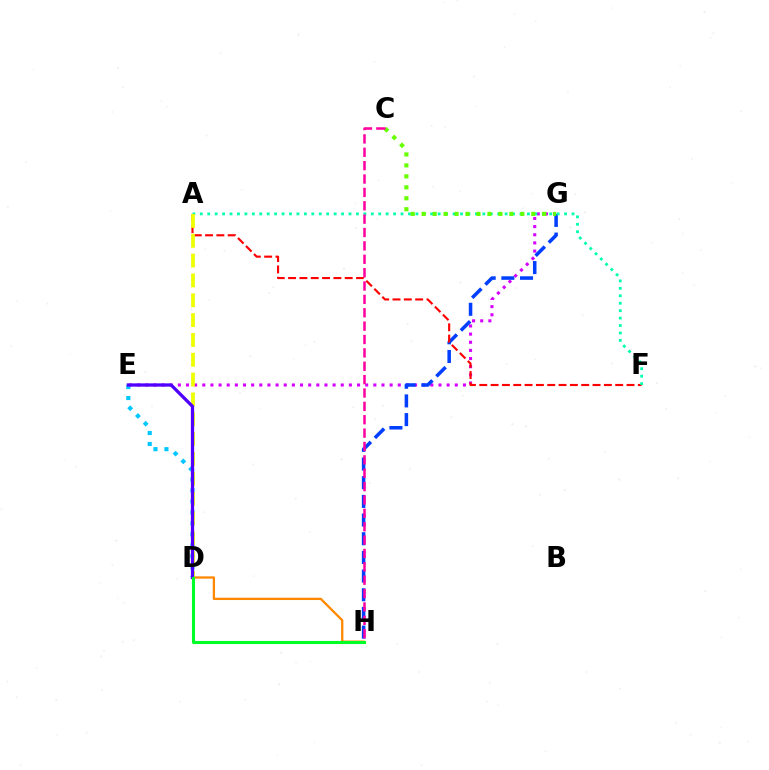{('E', 'G'): [{'color': '#d600ff', 'line_style': 'dotted', 'thickness': 2.21}], ('G', 'H'): [{'color': '#003fff', 'line_style': 'dashed', 'thickness': 2.54}], ('A', 'F'): [{'color': '#ff0000', 'line_style': 'dashed', 'thickness': 1.54}, {'color': '#00ffaf', 'line_style': 'dotted', 'thickness': 2.02}], ('D', 'H'): [{'color': '#ff8800', 'line_style': 'solid', 'thickness': 1.65}, {'color': '#00ff27', 'line_style': 'solid', 'thickness': 2.23}], ('C', 'G'): [{'color': '#66ff00', 'line_style': 'dotted', 'thickness': 2.98}], ('D', 'E'): [{'color': '#00c7ff', 'line_style': 'dotted', 'thickness': 2.98}, {'color': '#4f00ff', 'line_style': 'solid', 'thickness': 2.35}], ('A', 'D'): [{'color': '#eeff00', 'line_style': 'dashed', 'thickness': 2.69}], ('C', 'H'): [{'color': '#ff00a0', 'line_style': 'dashed', 'thickness': 1.82}]}